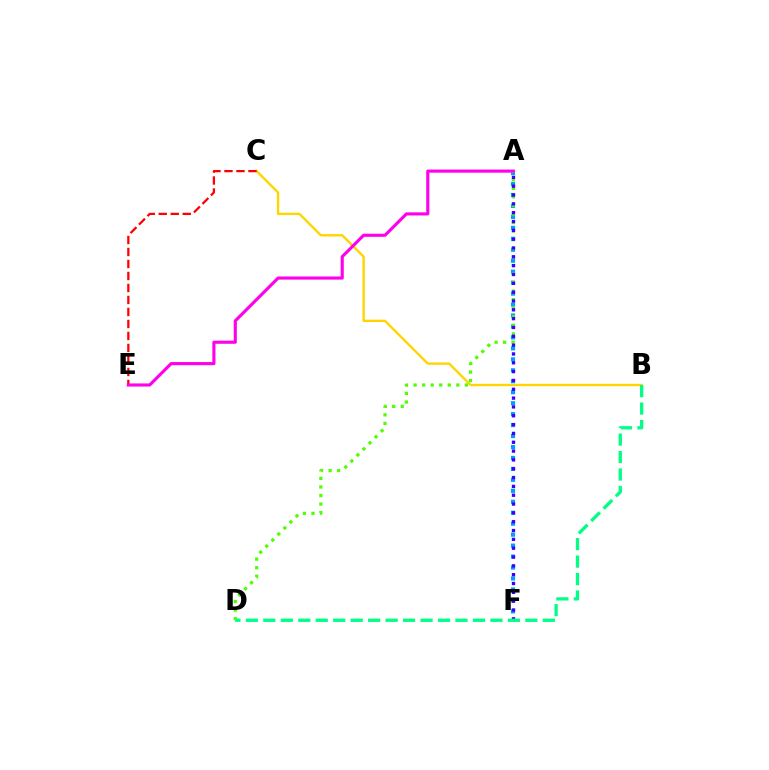{('A', 'F'): [{'color': '#009eff', 'line_style': 'dotted', 'thickness': 2.98}, {'color': '#3700ff', 'line_style': 'dotted', 'thickness': 2.4}], ('B', 'C'): [{'color': '#ffd500', 'line_style': 'solid', 'thickness': 1.7}], ('C', 'E'): [{'color': '#ff0000', 'line_style': 'dashed', 'thickness': 1.63}], ('A', 'D'): [{'color': '#4fff00', 'line_style': 'dotted', 'thickness': 2.32}], ('A', 'E'): [{'color': '#ff00ed', 'line_style': 'solid', 'thickness': 2.25}], ('B', 'D'): [{'color': '#00ff86', 'line_style': 'dashed', 'thickness': 2.37}]}